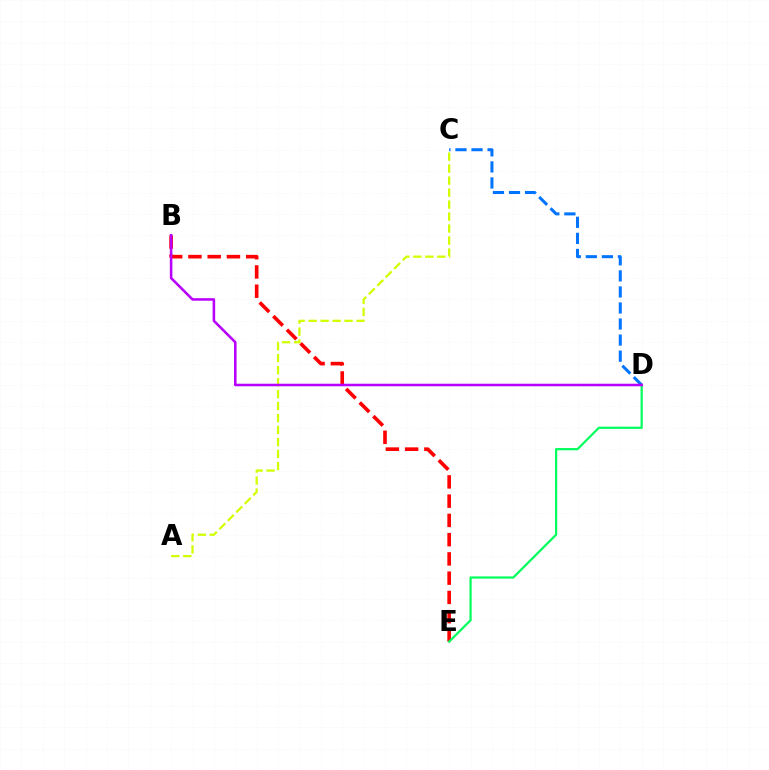{('A', 'C'): [{'color': '#d1ff00', 'line_style': 'dashed', 'thickness': 1.63}], ('C', 'D'): [{'color': '#0074ff', 'line_style': 'dashed', 'thickness': 2.18}], ('B', 'E'): [{'color': '#ff0000', 'line_style': 'dashed', 'thickness': 2.62}], ('D', 'E'): [{'color': '#00ff5c', 'line_style': 'solid', 'thickness': 1.59}], ('B', 'D'): [{'color': '#b900ff', 'line_style': 'solid', 'thickness': 1.84}]}